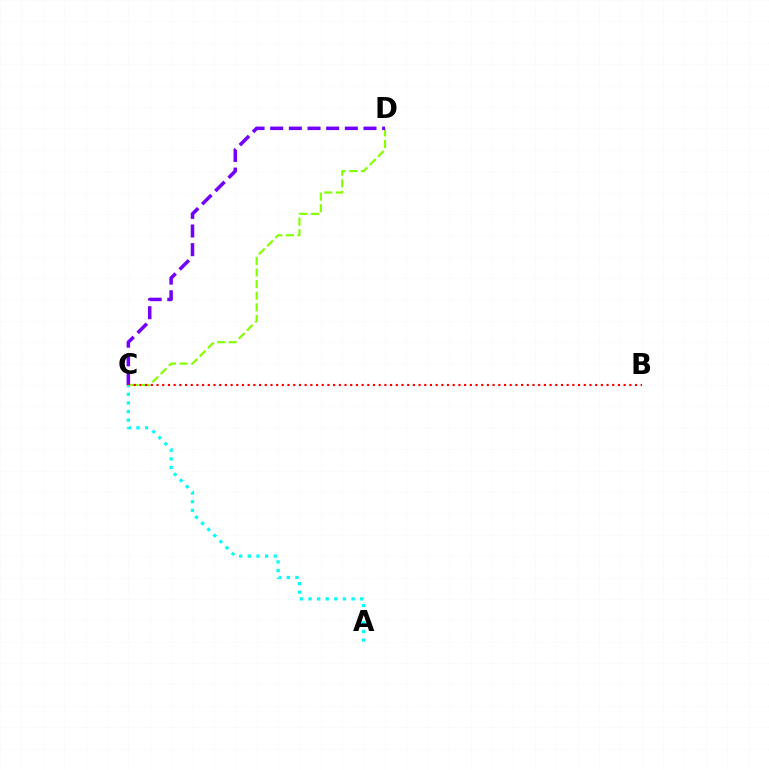{('C', 'D'): [{'color': '#84ff00', 'line_style': 'dashed', 'thickness': 1.57}, {'color': '#7200ff', 'line_style': 'dashed', 'thickness': 2.53}], ('B', 'C'): [{'color': '#ff0000', 'line_style': 'dotted', 'thickness': 1.55}], ('A', 'C'): [{'color': '#00fff6', 'line_style': 'dotted', 'thickness': 2.34}]}